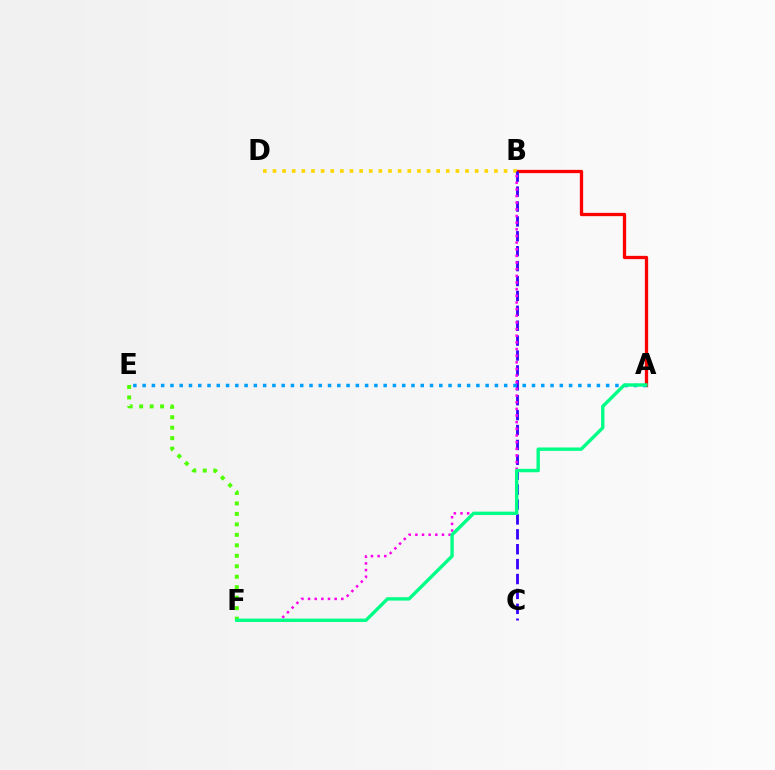{('A', 'B'): [{'color': '#ff0000', 'line_style': 'solid', 'thickness': 2.37}], ('B', 'D'): [{'color': '#ffd500', 'line_style': 'dotted', 'thickness': 2.62}], ('B', 'C'): [{'color': '#3700ff', 'line_style': 'dashed', 'thickness': 2.02}], ('B', 'F'): [{'color': '#ff00ed', 'line_style': 'dotted', 'thickness': 1.81}], ('E', 'F'): [{'color': '#4fff00', 'line_style': 'dotted', 'thickness': 2.85}], ('A', 'E'): [{'color': '#009eff', 'line_style': 'dotted', 'thickness': 2.52}], ('A', 'F'): [{'color': '#00ff86', 'line_style': 'solid', 'thickness': 2.44}]}